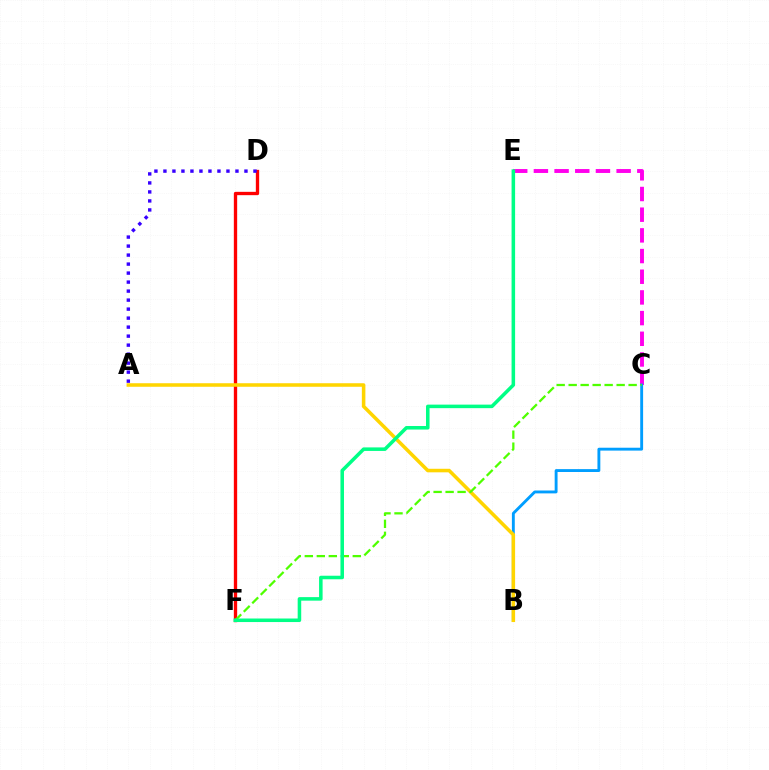{('D', 'F'): [{'color': '#ff0000', 'line_style': 'solid', 'thickness': 2.4}], ('C', 'E'): [{'color': '#ff00ed', 'line_style': 'dashed', 'thickness': 2.81}], ('B', 'C'): [{'color': '#009eff', 'line_style': 'solid', 'thickness': 2.07}], ('A', 'B'): [{'color': '#ffd500', 'line_style': 'solid', 'thickness': 2.55}], ('C', 'F'): [{'color': '#4fff00', 'line_style': 'dashed', 'thickness': 1.63}], ('A', 'D'): [{'color': '#3700ff', 'line_style': 'dotted', 'thickness': 2.45}], ('E', 'F'): [{'color': '#00ff86', 'line_style': 'solid', 'thickness': 2.55}]}